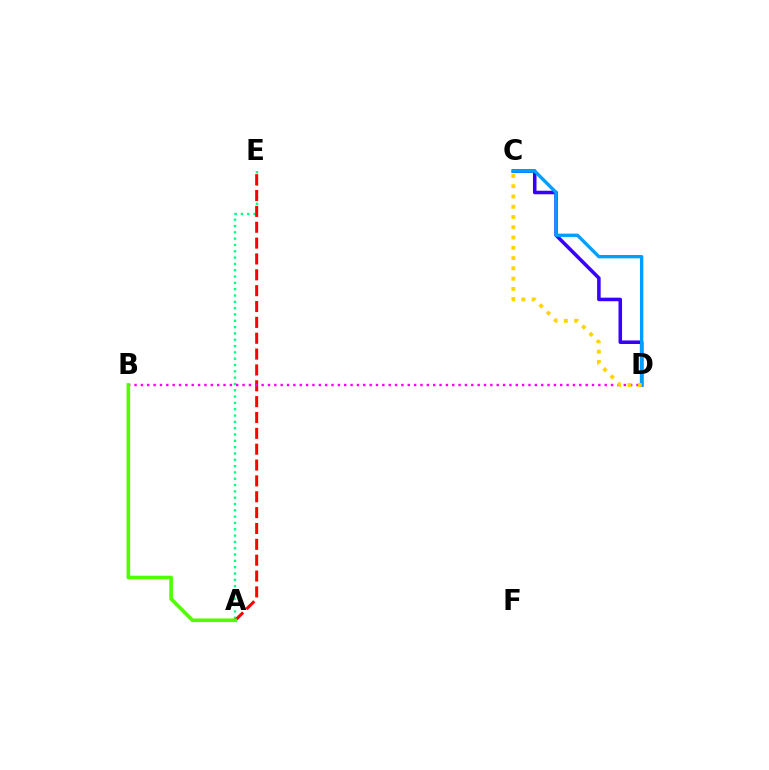{('A', 'E'): [{'color': '#00ff86', 'line_style': 'dotted', 'thickness': 1.72}, {'color': '#ff0000', 'line_style': 'dashed', 'thickness': 2.15}], ('C', 'D'): [{'color': '#3700ff', 'line_style': 'solid', 'thickness': 2.55}, {'color': '#009eff', 'line_style': 'solid', 'thickness': 2.4}, {'color': '#ffd500', 'line_style': 'dotted', 'thickness': 2.79}], ('B', 'D'): [{'color': '#ff00ed', 'line_style': 'dotted', 'thickness': 1.73}], ('A', 'B'): [{'color': '#4fff00', 'line_style': 'solid', 'thickness': 2.6}]}